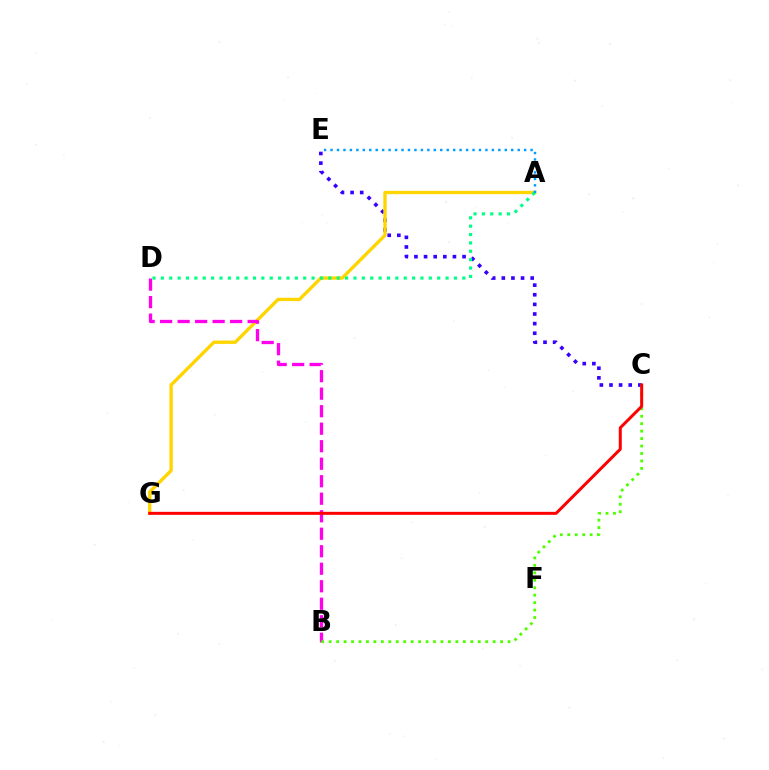{('C', 'E'): [{'color': '#3700ff', 'line_style': 'dotted', 'thickness': 2.61}], ('A', 'G'): [{'color': '#ffd500', 'line_style': 'solid', 'thickness': 2.4}], ('B', 'D'): [{'color': '#ff00ed', 'line_style': 'dashed', 'thickness': 2.38}], ('A', 'D'): [{'color': '#00ff86', 'line_style': 'dotted', 'thickness': 2.27}], ('B', 'C'): [{'color': '#4fff00', 'line_style': 'dotted', 'thickness': 2.02}], ('A', 'E'): [{'color': '#009eff', 'line_style': 'dotted', 'thickness': 1.75}], ('C', 'G'): [{'color': '#ff0000', 'line_style': 'solid', 'thickness': 2.15}]}